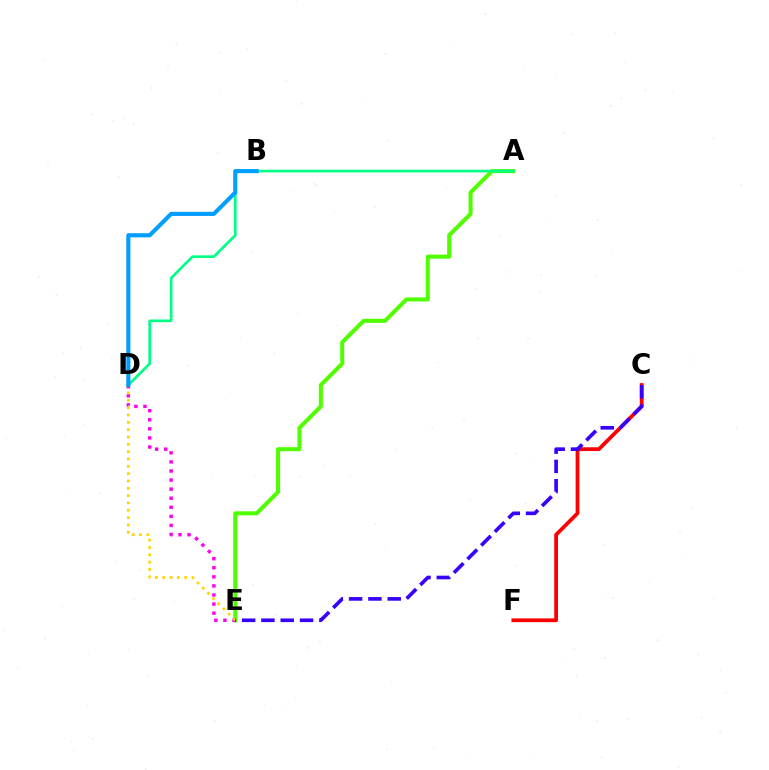{('C', 'F'): [{'color': '#ff0000', 'line_style': 'solid', 'thickness': 2.71}], ('A', 'E'): [{'color': '#4fff00', 'line_style': 'solid', 'thickness': 2.91}], ('D', 'E'): [{'color': '#ff00ed', 'line_style': 'dotted', 'thickness': 2.47}, {'color': '#ffd500', 'line_style': 'dotted', 'thickness': 1.99}], ('A', 'D'): [{'color': '#00ff86', 'line_style': 'solid', 'thickness': 1.94}], ('B', 'D'): [{'color': '#009eff', 'line_style': 'solid', 'thickness': 2.96}], ('C', 'E'): [{'color': '#3700ff', 'line_style': 'dashed', 'thickness': 2.62}]}